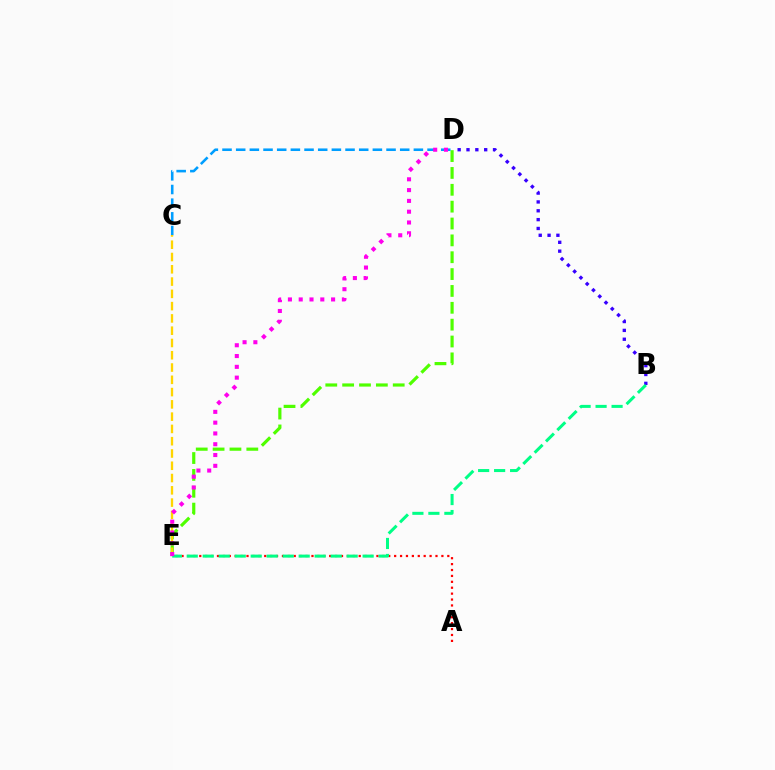{('D', 'E'): [{'color': '#4fff00', 'line_style': 'dashed', 'thickness': 2.29}, {'color': '#ff00ed', 'line_style': 'dotted', 'thickness': 2.93}], ('C', 'D'): [{'color': '#009eff', 'line_style': 'dashed', 'thickness': 1.86}], ('B', 'D'): [{'color': '#3700ff', 'line_style': 'dotted', 'thickness': 2.4}], ('C', 'E'): [{'color': '#ffd500', 'line_style': 'dashed', 'thickness': 1.67}], ('A', 'E'): [{'color': '#ff0000', 'line_style': 'dotted', 'thickness': 1.6}], ('B', 'E'): [{'color': '#00ff86', 'line_style': 'dashed', 'thickness': 2.17}]}